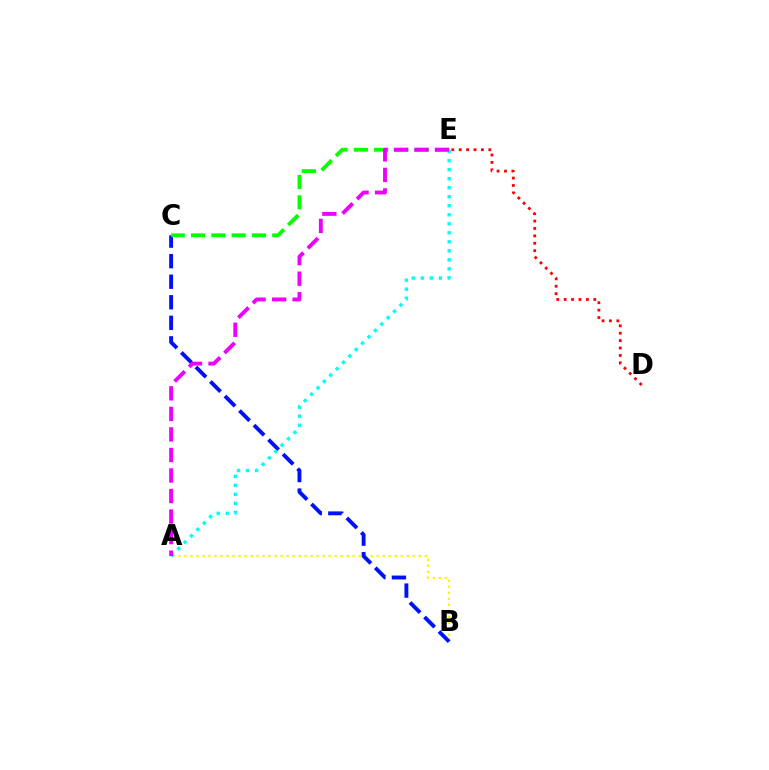{('A', 'B'): [{'color': '#fcf500', 'line_style': 'dotted', 'thickness': 1.63}], ('D', 'E'): [{'color': '#ff0000', 'line_style': 'dotted', 'thickness': 2.01}], ('B', 'C'): [{'color': '#0010ff', 'line_style': 'dashed', 'thickness': 2.79}], ('C', 'E'): [{'color': '#08ff00', 'line_style': 'dashed', 'thickness': 2.76}], ('A', 'E'): [{'color': '#00fff6', 'line_style': 'dotted', 'thickness': 2.45}, {'color': '#ee00ff', 'line_style': 'dashed', 'thickness': 2.79}]}